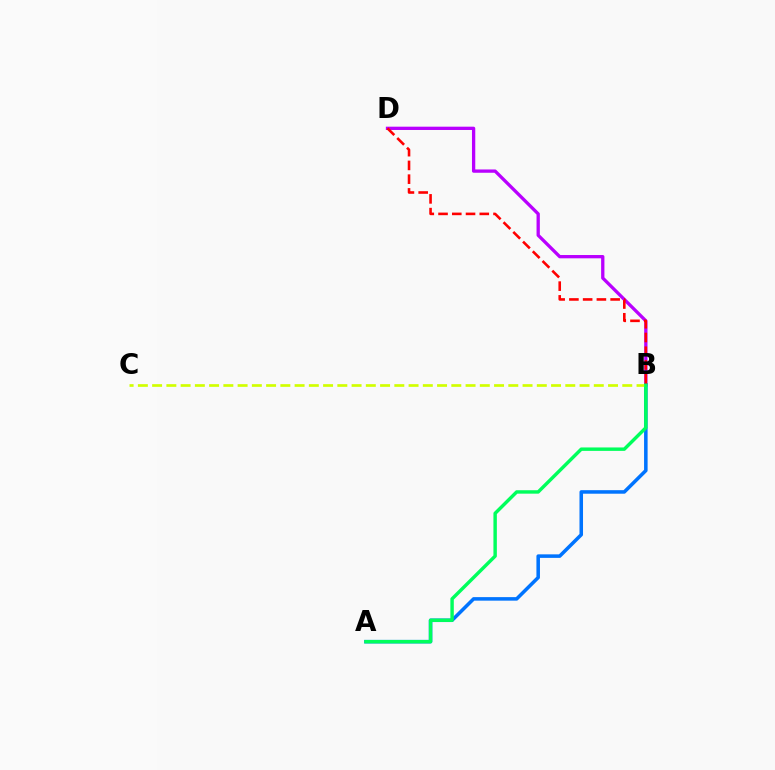{('B', 'D'): [{'color': '#b900ff', 'line_style': 'solid', 'thickness': 2.37}, {'color': '#ff0000', 'line_style': 'dashed', 'thickness': 1.87}], ('A', 'B'): [{'color': '#0074ff', 'line_style': 'solid', 'thickness': 2.55}, {'color': '#00ff5c', 'line_style': 'solid', 'thickness': 2.47}], ('B', 'C'): [{'color': '#d1ff00', 'line_style': 'dashed', 'thickness': 1.94}]}